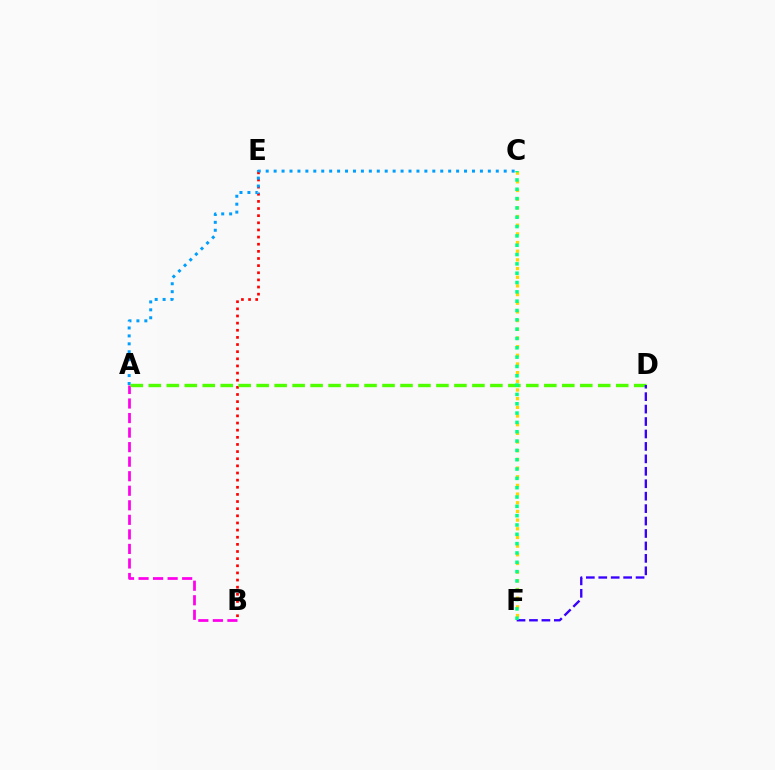{('B', 'E'): [{'color': '#ff0000', 'line_style': 'dotted', 'thickness': 1.94}], ('A', 'B'): [{'color': '#ff00ed', 'line_style': 'dashed', 'thickness': 1.98}], ('A', 'C'): [{'color': '#009eff', 'line_style': 'dotted', 'thickness': 2.16}], ('C', 'F'): [{'color': '#ffd500', 'line_style': 'dotted', 'thickness': 2.36}, {'color': '#00ff86', 'line_style': 'dotted', 'thickness': 2.53}], ('A', 'D'): [{'color': '#4fff00', 'line_style': 'dashed', 'thickness': 2.44}], ('D', 'F'): [{'color': '#3700ff', 'line_style': 'dashed', 'thickness': 1.69}]}